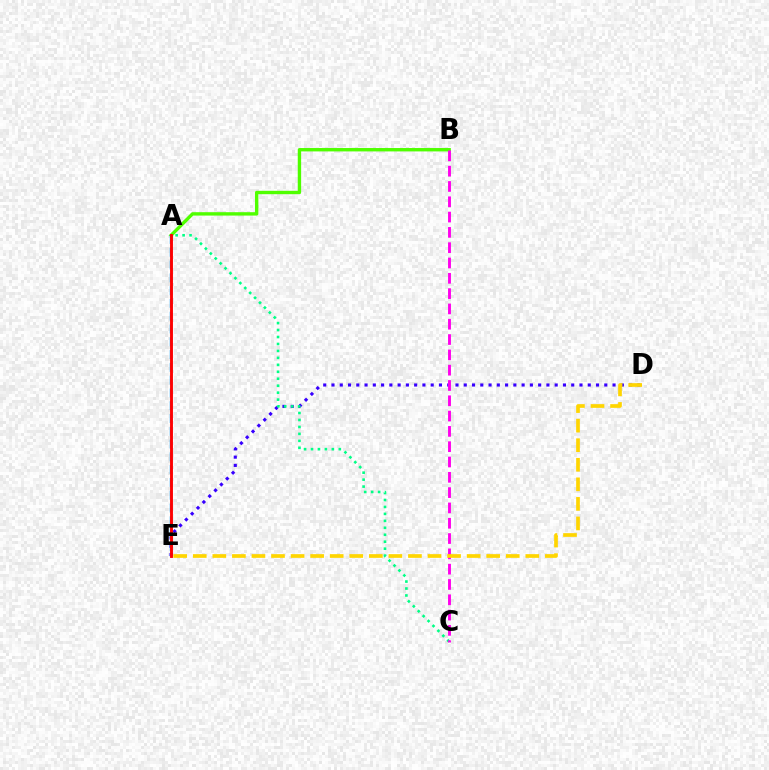{('A', 'B'): [{'color': '#4fff00', 'line_style': 'solid', 'thickness': 2.43}], ('D', 'E'): [{'color': '#3700ff', 'line_style': 'dotted', 'thickness': 2.25}, {'color': '#ffd500', 'line_style': 'dashed', 'thickness': 2.66}], ('A', 'E'): [{'color': '#009eff', 'line_style': 'dashed', 'thickness': 1.74}, {'color': '#ff0000', 'line_style': 'solid', 'thickness': 2.08}], ('A', 'C'): [{'color': '#00ff86', 'line_style': 'dotted', 'thickness': 1.89}], ('B', 'C'): [{'color': '#ff00ed', 'line_style': 'dashed', 'thickness': 2.08}]}